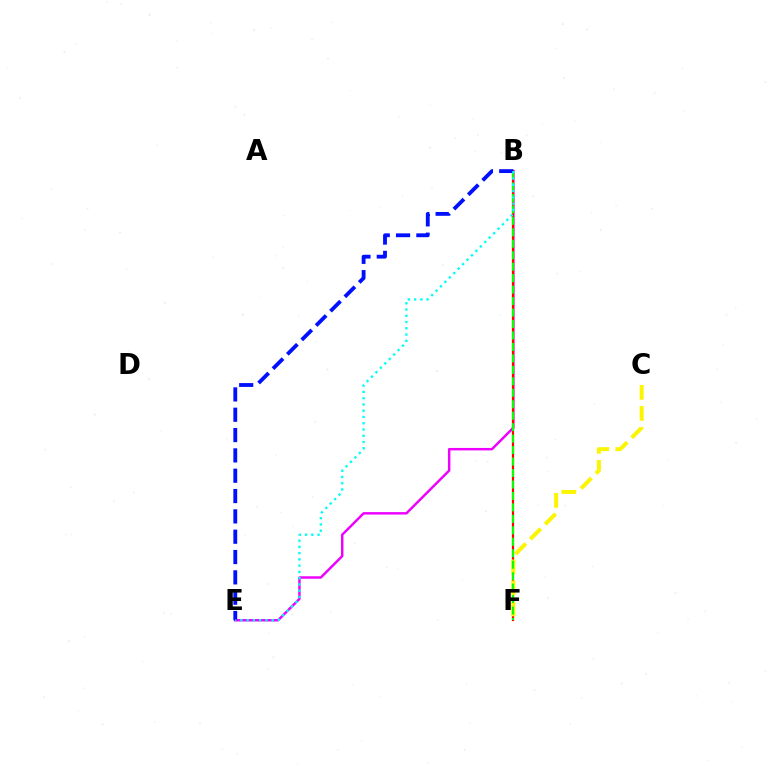{('B', 'E'): [{'color': '#ee00ff', 'line_style': 'solid', 'thickness': 1.77}, {'color': '#0010ff', 'line_style': 'dashed', 'thickness': 2.76}, {'color': '#00fff6', 'line_style': 'dotted', 'thickness': 1.7}], ('B', 'F'): [{'color': '#ff0000', 'line_style': 'solid', 'thickness': 1.57}, {'color': '#08ff00', 'line_style': 'dashed', 'thickness': 1.56}], ('C', 'F'): [{'color': '#fcf500', 'line_style': 'dashed', 'thickness': 2.86}]}